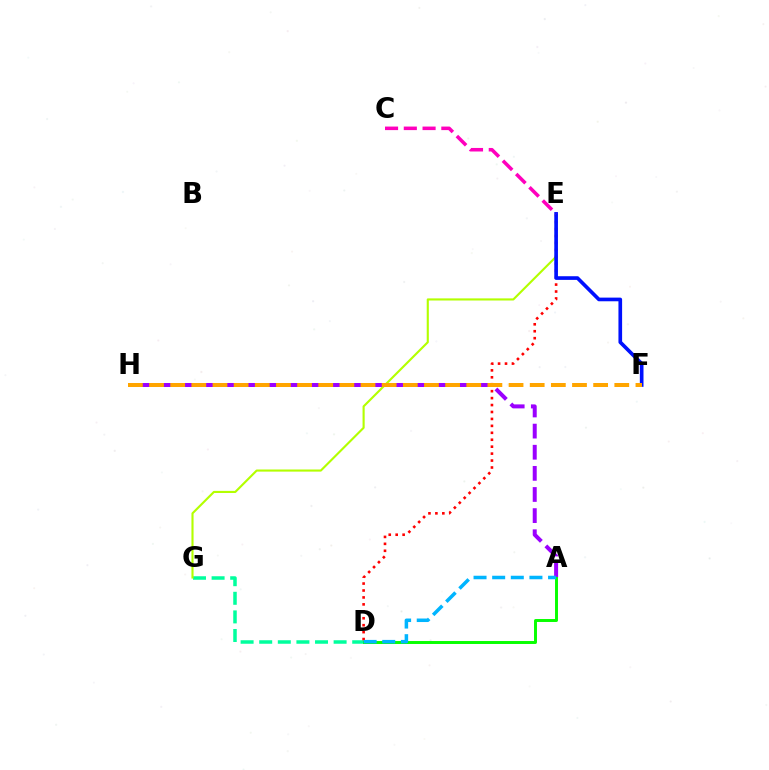{('D', 'G'): [{'color': '#00ff9d', 'line_style': 'dashed', 'thickness': 2.53}], ('E', 'G'): [{'color': '#b3ff00', 'line_style': 'solid', 'thickness': 1.53}], ('A', 'H'): [{'color': '#9b00ff', 'line_style': 'dashed', 'thickness': 2.87}], ('A', 'D'): [{'color': '#08ff00', 'line_style': 'solid', 'thickness': 2.13}, {'color': '#00b5ff', 'line_style': 'dashed', 'thickness': 2.53}], ('D', 'E'): [{'color': '#ff0000', 'line_style': 'dotted', 'thickness': 1.89}], ('E', 'F'): [{'color': '#0010ff', 'line_style': 'solid', 'thickness': 2.64}], ('C', 'E'): [{'color': '#ff00bd', 'line_style': 'dashed', 'thickness': 2.55}], ('F', 'H'): [{'color': '#ffa500', 'line_style': 'dashed', 'thickness': 2.87}]}